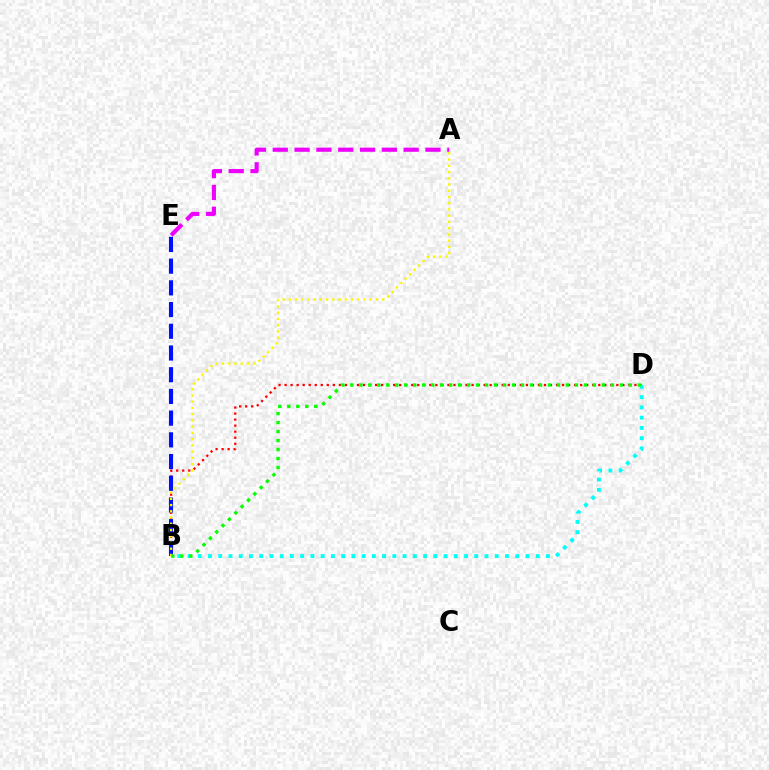{('A', 'E'): [{'color': '#ee00ff', 'line_style': 'dashed', 'thickness': 2.96}], ('B', 'D'): [{'color': '#ff0000', 'line_style': 'dotted', 'thickness': 1.64}, {'color': '#00fff6', 'line_style': 'dotted', 'thickness': 2.78}, {'color': '#08ff00', 'line_style': 'dotted', 'thickness': 2.44}], ('B', 'E'): [{'color': '#0010ff', 'line_style': 'dashed', 'thickness': 2.95}], ('A', 'B'): [{'color': '#fcf500', 'line_style': 'dotted', 'thickness': 1.69}]}